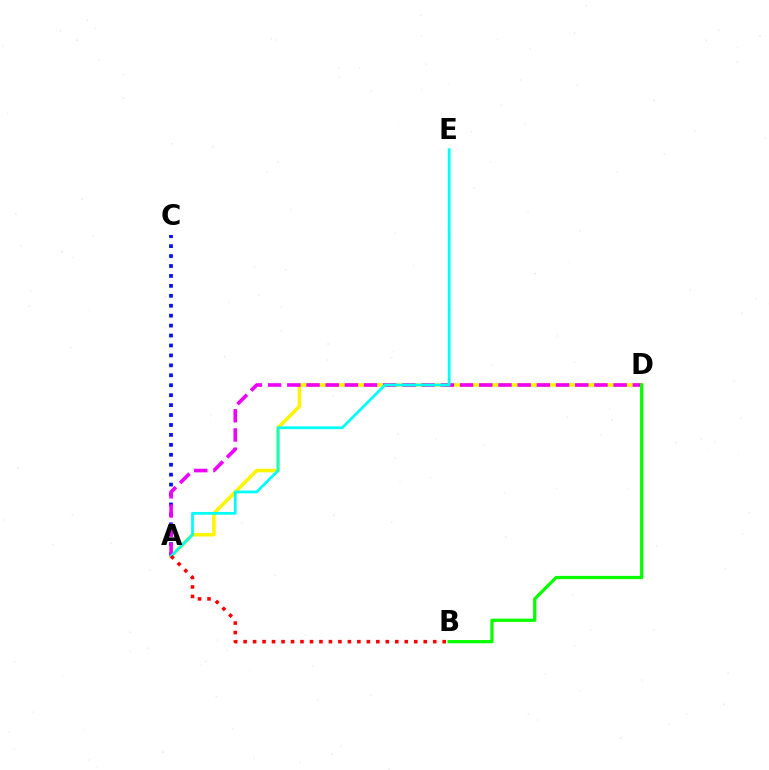{('A', 'C'): [{'color': '#0010ff', 'line_style': 'dotted', 'thickness': 2.7}], ('A', 'D'): [{'color': '#fcf500', 'line_style': 'solid', 'thickness': 2.55}, {'color': '#ee00ff', 'line_style': 'dashed', 'thickness': 2.61}], ('B', 'D'): [{'color': '#08ff00', 'line_style': 'solid', 'thickness': 2.35}], ('A', 'E'): [{'color': '#00fff6', 'line_style': 'solid', 'thickness': 1.99}], ('A', 'B'): [{'color': '#ff0000', 'line_style': 'dotted', 'thickness': 2.58}]}